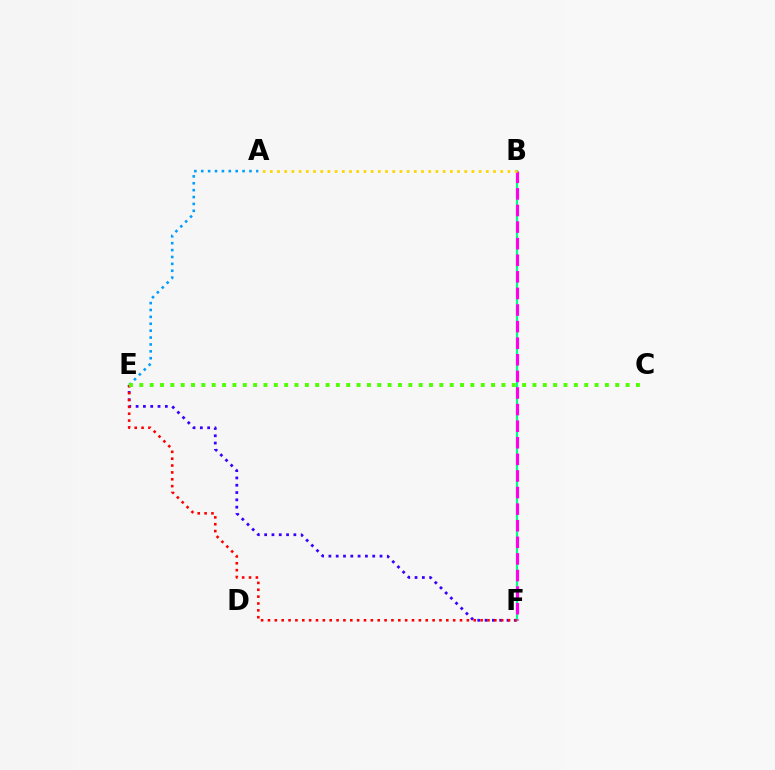{('E', 'F'): [{'color': '#3700ff', 'line_style': 'dotted', 'thickness': 1.98}, {'color': '#ff0000', 'line_style': 'dotted', 'thickness': 1.86}], ('B', 'F'): [{'color': '#00ff86', 'line_style': 'solid', 'thickness': 1.57}, {'color': '#ff00ed', 'line_style': 'dashed', 'thickness': 2.25}], ('A', 'B'): [{'color': '#ffd500', 'line_style': 'dotted', 'thickness': 1.96}], ('A', 'E'): [{'color': '#009eff', 'line_style': 'dotted', 'thickness': 1.87}], ('C', 'E'): [{'color': '#4fff00', 'line_style': 'dotted', 'thickness': 2.81}]}